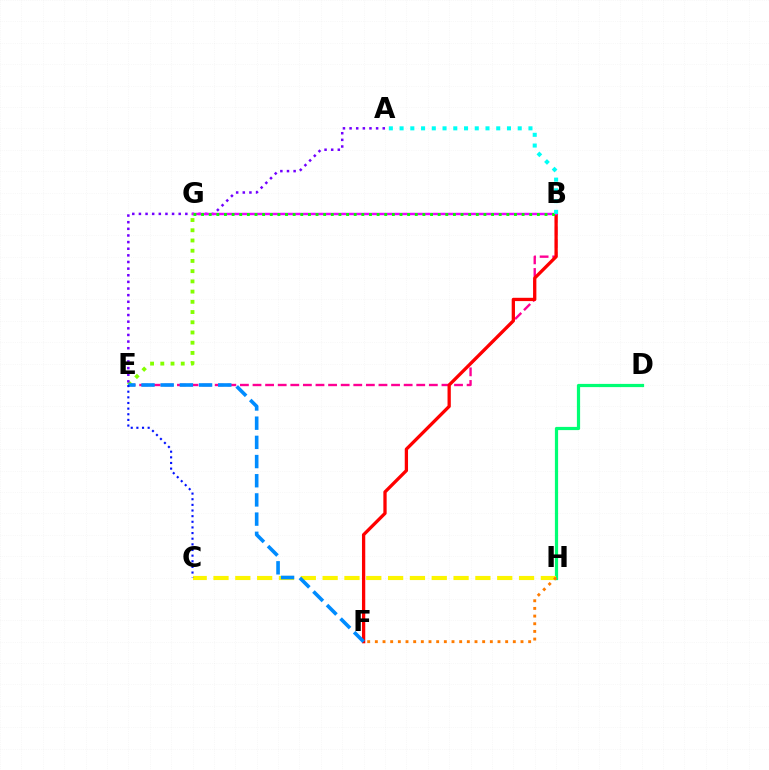{('D', 'H'): [{'color': '#00ff74', 'line_style': 'solid', 'thickness': 2.31}], ('C', 'H'): [{'color': '#fcf500', 'line_style': 'dashed', 'thickness': 2.96}], ('B', 'E'): [{'color': '#ff0094', 'line_style': 'dashed', 'thickness': 1.71}], ('E', 'G'): [{'color': '#84ff00', 'line_style': 'dotted', 'thickness': 2.78}], ('B', 'F'): [{'color': '#ff0000', 'line_style': 'solid', 'thickness': 2.37}], ('A', 'E'): [{'color': '#7200ff', 'line_style': 'dotted', 'thickness': 1.8}], ('B', 'G'): [{'color': '#ee00ff', 'line_style': 'solid', 'thickness': 1.76}, {'color': '#08ff00', 'line_style': 'dotted', 'thickness': 2.07}], ('E', 'F'): [{'color': '#008cff', 'line_style': 'dashed', 'thickness': 2.61}], ('F', 'H'): [{'color': '#ff7c00', 'line_style': 'dotted', 'thickness': 2.08}], ('A', 'B'): [{'color': '#00fff6', 'line_style': 'dotted', 'thickness': 2.92}], ('C', 'E'): [{'color': '#0010ff', 'line_style': 'dotted', 'thickness': 1.53}]}